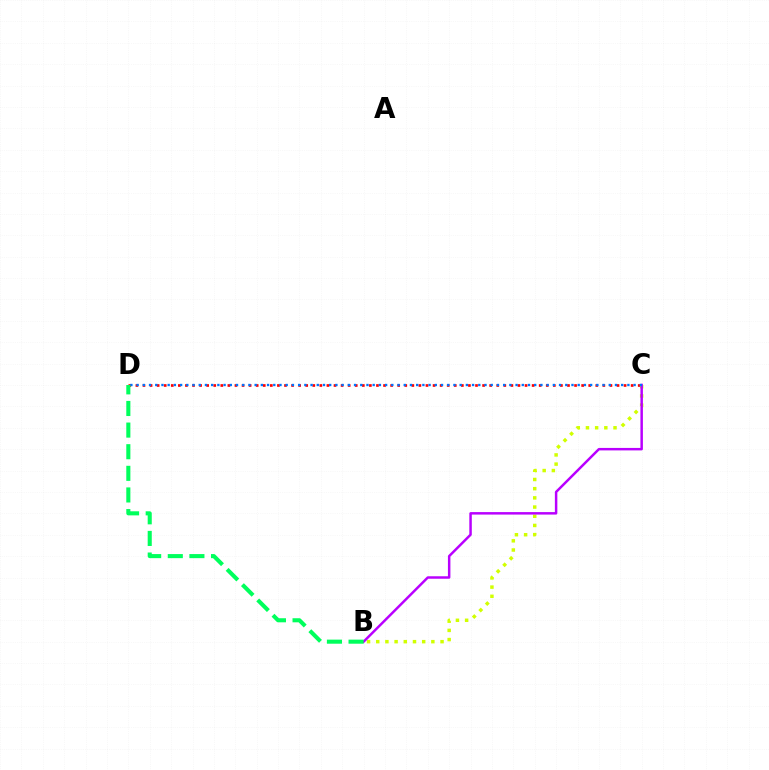{('C', 'D'): [{'color': '#ff0000', 'line_style': 'dotted', 'thickness': 1.92}, {'color': '#0074ff', 'line_style': 'dotted', 'thickness': 1.69}], ('B', 'C'): [{'color': '#d1ff00', 'line_style': 'dotted', 'thickness': 2.5}, {'color': '#b900ff', 'line_style': 'solid', 'thickness': 1.79}], ('B', 'D'): [{'color': '#00ff5c', 'line_style': 'dashed', 'thickness': 2.94}]}